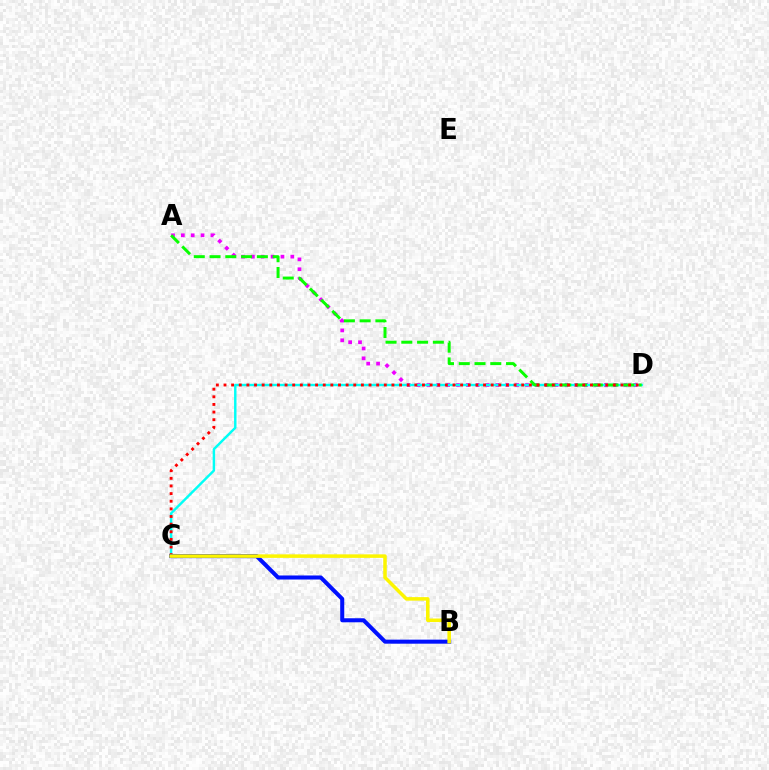{('A', 'D'): [{'color': '#ee00ff', 'line_style': 'dotted', 'thickness': 2.68}, {'color': '#08ff00', 'line_style': 'dashed', 'thickness': 2.14}], ('C', 'D'): [{'color': '#00fff6', 'line_style': 'solid', 'thickness': 1.75}, {'color': '#ff0000', 'line_style': 'dotted', 'thickness': 2.07}], ('B', 'C'): [{'color': '#0010ff', 'line_style': 'solid', 'thickness': 2.91}, {'color': '#fcf500', 'line_style': 'solid', 'thickness': 2.54}]}